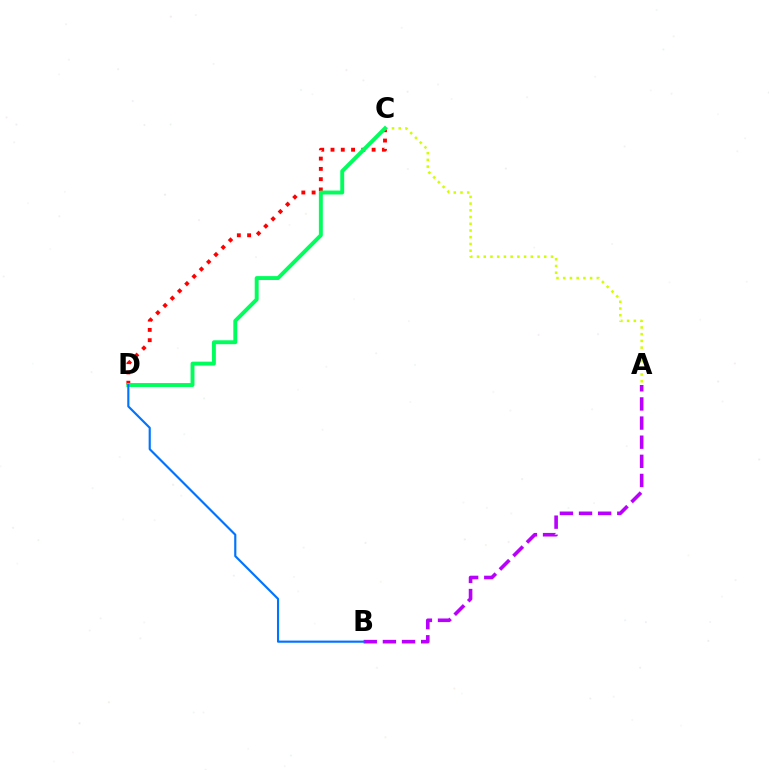{('C', 'D'): [{'color': '#ff0000', 'line_style': 'dotted', 'thickness': 2.79}, {'color': '#00ff5c', 'line_style': 'solid', 'thickness': 2.82}], ('A', 'C'): [{'color': '#d1ff00', 'line_style': 'dotted', 'thickness': 1.83}], ('A', 'B'): [{'color': '#b900ff', 'line_style': 'dashed', 'thickness': 2.6}], ('B', 'D'): [{'color': '#0074ff', 'line_style': 'solid', 'thickness': 1.55}]}